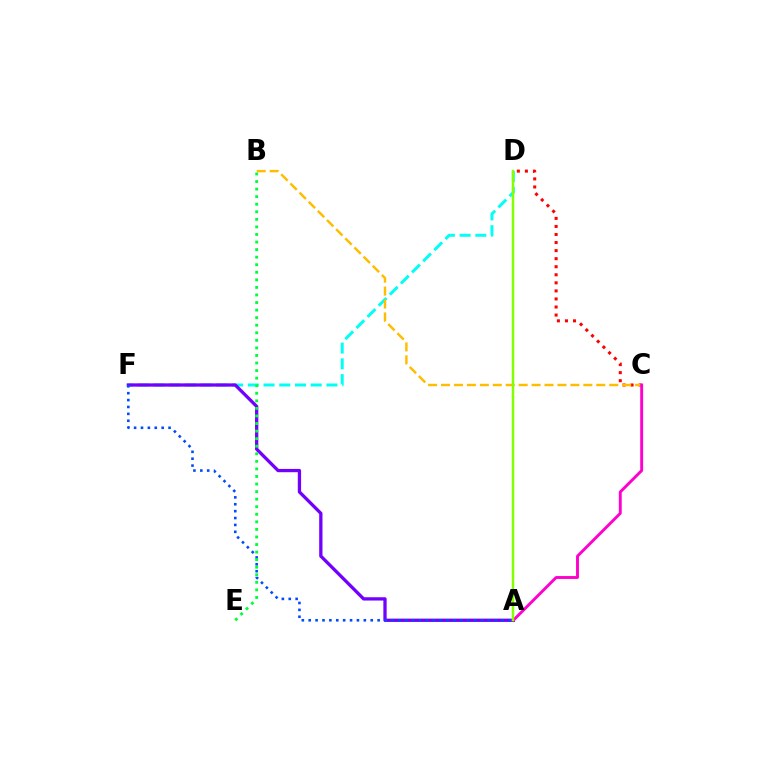{('C', 'D'): [{'color': '#ff0000', 'line_style': 'dotted', 'thickness': 2.19}], ('D', 'F'): [{'color': '#00fff6', 'line_style': 'dashed', 'thickness': 2.14}], ('A', 'F'): [{'color': '#7200ff', 'line_style': 'solid', 'thickness': 2.37}, {'color': '#004bff', 'line_style': 'dotted', 'thickness': 1.87}], ('B', 'C'): [{'color': '#ffbd00', 'line_style': 'dashed', 'thickness': 1.76}], ('A', 'C'): [{'color': '#ff00cf', 'line_style': 'solid', 'thickness': 2.09}], ('B', 'E'): [{'color': '#00ff39', 'line_style': 'dotted', 'thickness': 2.05}], ('A', 'D'): [{'color': '#84ff00', 'line_style': 'solid', 'thickness': 1.79}]}